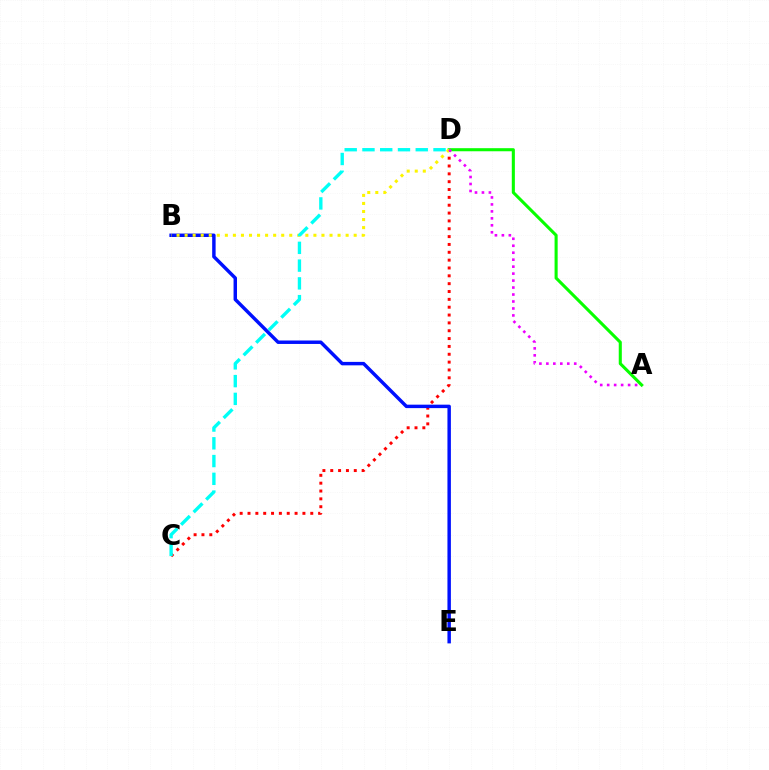{('C', 'D'): [{'color': '#ff0000', 'line_style': 'dotted', 'thickness': 2.13}, {'color': '#00fff6', 'line_style': 'dashed', 'thickness': 2.41}], ('A', 'D'): [{'color': '#08ff00', 'line_style': 'solid', 'thickness': 2.22}, {'color': '#ee00ff', 'line_style': 'dotted', 'thickness': 1.89}], ('B', 'E'): [{'color': '#0010ff', 'line_style': 'solid', 'thickness': 2.48}], ('B', 'D'): [{'color': '#fcf500', 'line_style': 'dotted', 'thickness': 2.19}]}